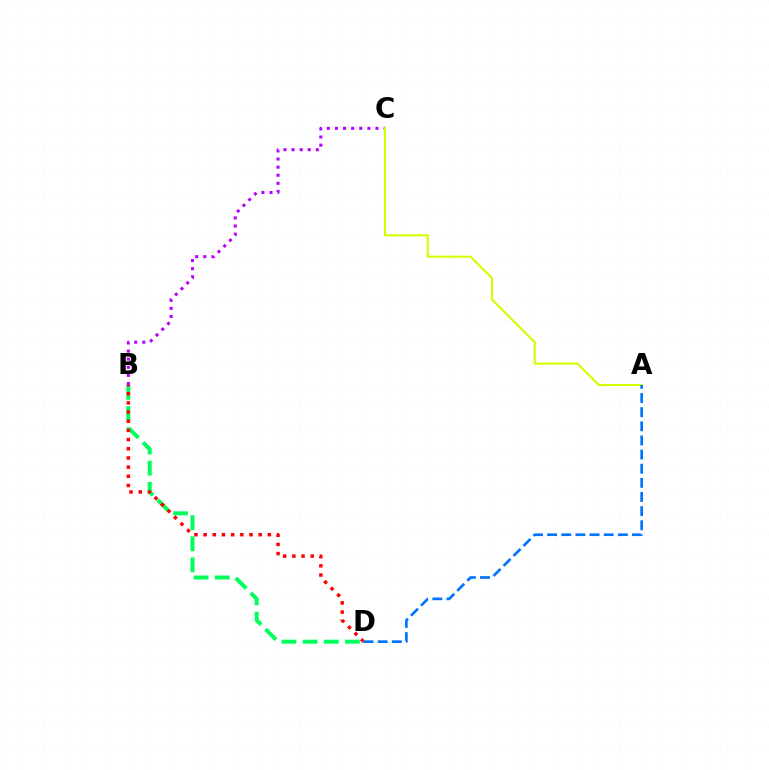{('B', 'C'): [{'color': '#b900ff', 'line_style': 'dotted', 'thickness': 2.2}], ('B', 'D'): [{'color': '#00ff5c', 'line_style': 'dashed', 'thickness': 2.87}, {'color': '#ff0000', 'line_style': 'dotted', 'thickness': 2.49}], ('A', 'C'): [{'color': '#d1ff00', 'line_style': 'solid', 'thickness': 1.53}], ('A', 'D'): [{'color': '#0074ff', 'line_style': 'dashed', 'thickness': 1.92}]}